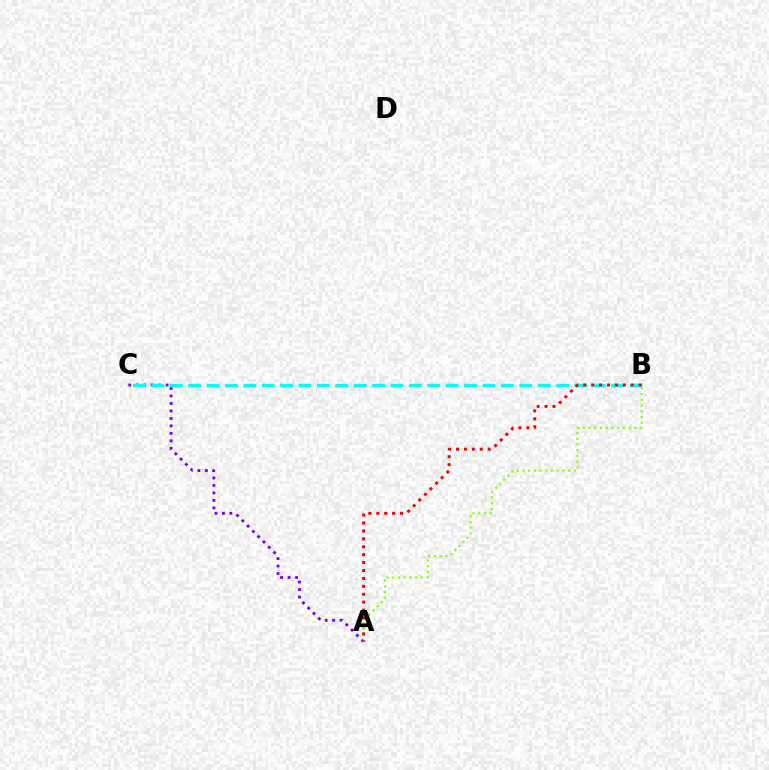{('A', 'C'): [{'color': '#7200ff', 'line_style': 'dotted', 'thickness': 2.03}], ('B', 'C'): [{'color': '#00fff6', 'line_style': 'dashed', 'thickness': 2.5}], ('A', 'B'): [{'color': '#84ff00', 'line_style': 'dotted', 'thickness': 1.56}, {'color': '#ff0000', 'line_style': 'dotted', 'thickness': 2.15}]}